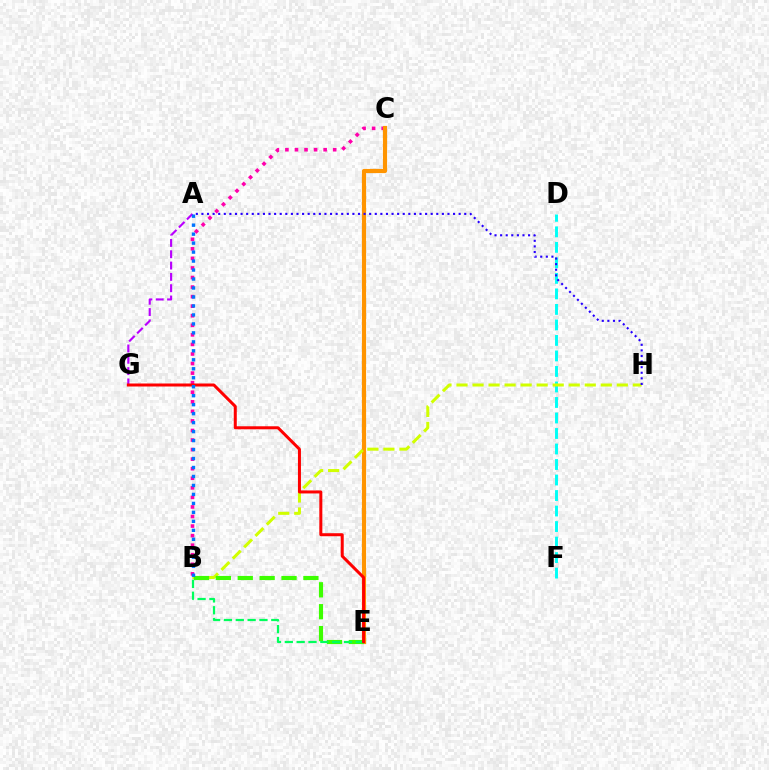{('A', 'G'): [{'color': '#b900ff', 'line_style': 'dashed', 'thickness': 1.54}], ('B', 'C'): [{'color': '#ff00ac', 'line_style': 'dotted', 'thickness': 2.6}], ('D', 'F'): [{'color': '#00fff6', 'line_style': 'dashed', 'thickness': 2.11}], ('C', 'E'): [{'color': '#ff9400', 'line_style': 'solid', 'thickness': 2.99}], ('B', 'H'): [{'color': '#d1ff00', 'line_style': 'dashed', 'thickness': 2.18}], ('A', 'H'): [{'color': '#2500ff', 'line_style': 'dotted', 'thickness': 1.52}], ('B', 'E'): [{'color': '#3dff00', 'line_style': 'dashed', 'thickness': 2.97}, {'color': '#00ff5c', 'line_style': 'dashed', 'thickness': 1.61}], ('E', 'G'): [{'color': '#ff0000', 'line_style': 'solid', 'thickness': 2.17}], ('A', 'B'): [{'color': '#0074ff', 'line_style': 'dotted', 'thickness': 2.44}]}